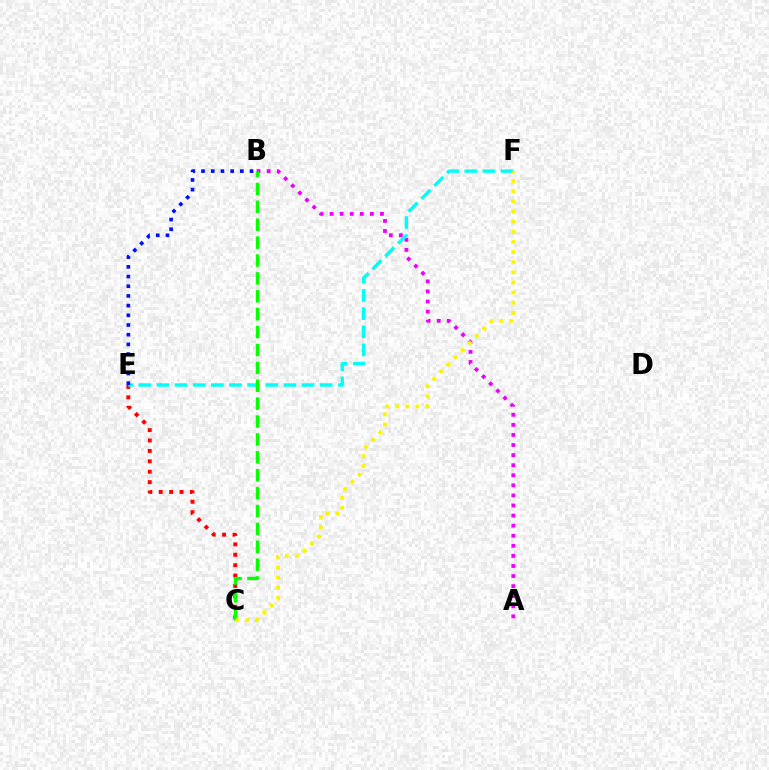{('A', 'B'): [{'color': '#ee00ff', 'line_style': 'dotted', 'thickness': 2.74}], ('C', 'E'): [{'color': '#ff0000', 'line_style': 'dotted', 'thickness': 2.83}], ('E', 'F'): [{'color': '#00fff6', 'line_style': 'dashed', 'thickness': 2.46}], ('B', 'C'): [{'color': '#08ff00', 'line_style': 'dashed', 'thickness': 2.43}], ('C', 'F'): [{'color': '#fcf500', 'line_style': 'dotted', 'thickness': 2.75}], ('B', 'E'): [{'color': '#0010ff', 'line_style': 'dotted', 'thickness': 2.63}]}